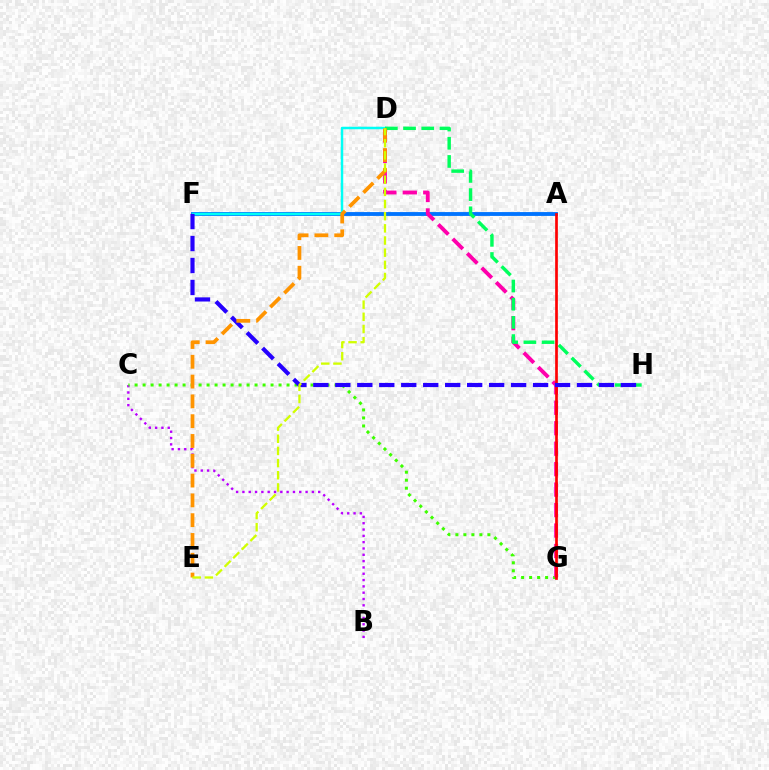{('B', 'C'): [{'color': '#b900ff', 'line_style': 'dotted', 'thickness': 1.72}], ('A', 'F'): [{'color': '#0074ff', 'line_style': 'solid', 'thickness': 2.77}], ('C', 'G'): [{'color': '#3dff00', 'line_style': 'dotted', 'thickness': 2.17}], ('D', 'G'): [{'color': '#ff00ac', 'line_style': 'dashed', 'thickness': 2.78}], ('D', 'F'): [{'color': '#00fff6', 'line_style': 'solid', 'thickness': 1.78}], ('D', 'H'): [{'color': '#00ff5c', 'line_style': 'dashed', 'thickness': 2.47}], ('A', 'G'): [{'color': '#ff0000', 'line_style': 'solid', 'thickness': 1.94}], ('F', 'H'): [{'color': '#2500ff', 'line_style': 'dashed', 'thickness': 2.98}], ('D', 'E'): [{'color': '#ff9400', 'line_style': 'dashed', 'thickness': 2.69}, {'color': '#d1ff00', 'line_style': 'dashed', 'thickness': 1.65}]}